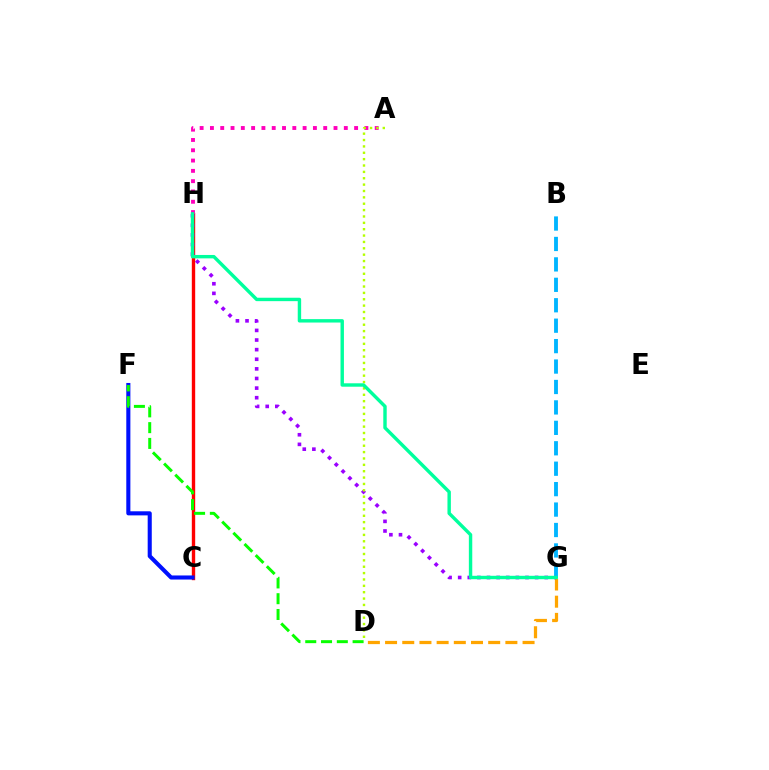{('C', 'H'): [{'color': '#ff0000', 'line_style': 'solid', 'thickness': 2.43}], ('A', 'H'): [{'color': '#ff00bd', 'line_style': 'dotted', 'thickness': 2.8}], ('C', 'F'): [{'color': '#0010ff', 'line_style': 'solid', 'thickness': 2.94}], ('D', 'G'): [{'color': '#ffa500', 'line_style': 'dashed', 'thickness': 2.33}], ('D', 'F'): [{'color': '#08ff00', 'line_style': 'dashed', 'thickness': 2.14}], ('G', 'H'): [{'color': '#9b00ff', 'line_style': 'dotted', 'thickness': 2.61}, {'color': '#00ff9d', 'line_style': 'solid', 'thickness': 2.46}], ('A', 'D'): [{'color': '#b3ff00', 'line_style': 'dotted', 'thickness': 1.73}], ('B', 'G'): [{'color': '#00b5ff', 'line_style': 'dashed', 'thickness': 2.78}]}